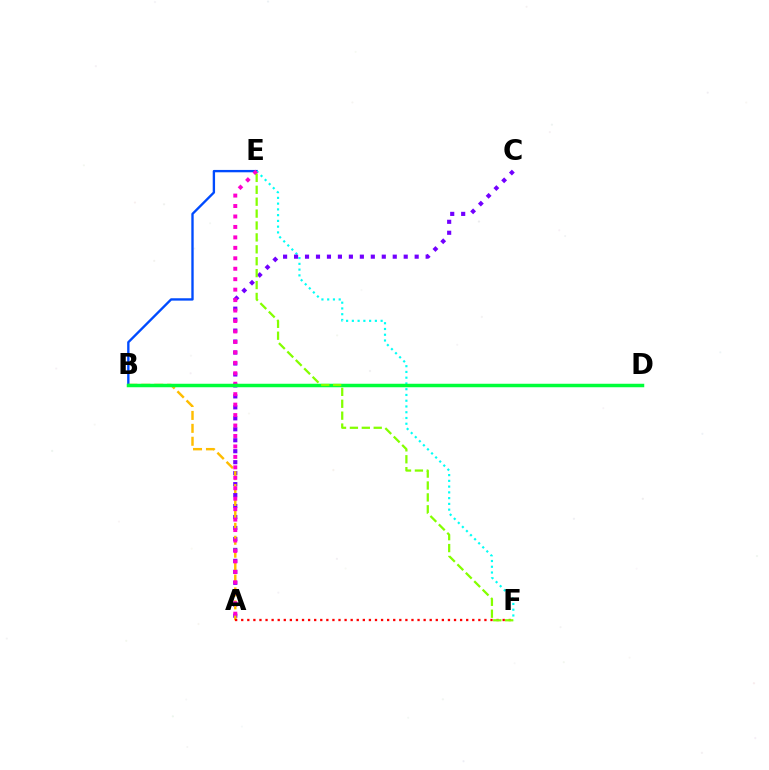{('B', 'E'): [{'color': '#004bff', 'line_style': 'solid', 'thickness': 1.7}], ('E', 'F'): [{'color': '#00fff6', 'line_style': 'dotted', 'thickness': 1.56}, {'color': '#84ff00', 'line_style': 'dashed', 'thickness': 1.62}], ('A', 'C'): [{'color': '#7200ff', 'line_style': 'dotted', 'thickness': 2.98}], ('A', 'B'): [{'color': '#ffbd00', 'line_style': 'dashed', 'thickness': 1.76}], ('A', 'E'): [{'color': '#ff00cf', 'line_style': 'dotted', 'thickness': 2.84}], ('A', 'F'): [{'color': '#ff0000', 'line_style': 'dotted', 'thickness': 1.65}], ('B', 'D'): [{'color': '#00ff39', 'line_style': 'solid', 'thickness': 2.52}]}